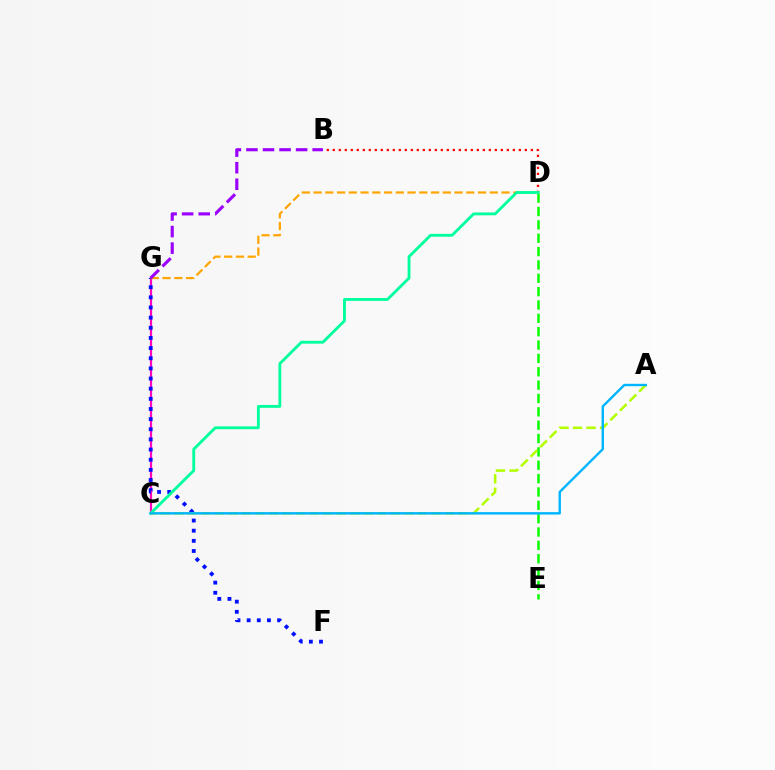{('C', 'G'): [{'color': '#ff00bd', 'line_style': 'solid', 'thickness': 1.58}], ('F', 'G'): [{'color': '#0010ff', 'line_style': 'dotted', 'thickness': 2.76}], ('D', 'E'): [{'color': '#08ff00', 'line_style': 'dashed', 'thickness': 1.81}], ('D', 'G'): [{'color': '#ffa500', 'line_style': 'dashed', 'thickness': 1.6}], ('B', 'D'): [{'color': '#ff0000', 'line_style': 'dotted', 'thickness': 1.63}], ('C', 'D'): [{'color': '#00ff9d', 'line_style': 'solid', 'thickness': 2.04}], ('B', 'G'): [{'color': '#9b00ff', 'line_style': 'dashed', 'thickness': 2.25}], ('A', 'C'): [{'color': '#b3ff00', 'line_style': 'dashed', 'thickness': 1.84}, {'color': '#00b5ff', 'line_style': 'solid', 'thickness': 1.73}]}